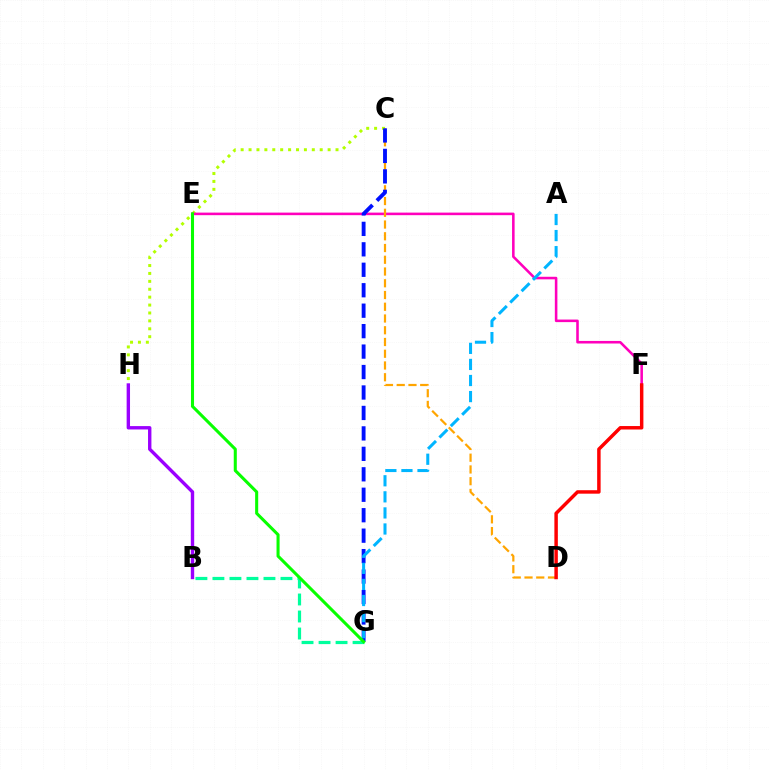{('C', 'H'): [{'color': '#b3ff00', 'line_style': 'dotted', 'thickness': 2.15}], ('B', 'G'): [{'color': '#00ff9d', 'line_style': 'dashed', 'thickness': 2.31}], ('E', 'F'): [{'color': '#ff00bd', 'line_style': 'solid', 'thickness': 1.85}], ('C', 'D'): [{'color': '#ffa500', 'line_style': 'dashed', 'thickness': 1.6}], ('C', 'G'): [{'color': '#0010ff', 'line_style': 'dashed', 'thickness': 2.78}], ('B', 'H'): [{'color': '#9b00ff', 'line_style': 'solid', 'thickness': 2.43}], ('D', 'F'): [{'color': '#ff0000', 'line_style': 'solid', 'thickness': 2.49}], ('A', 'G'): [{'color': '#00b5ff', 'line_style': 'dashed', 'thickness': 2.18}], ('E', 'G'): [{'color': '#08ff00', 'line_style': 'solid', 'thickness': 2.2}]}